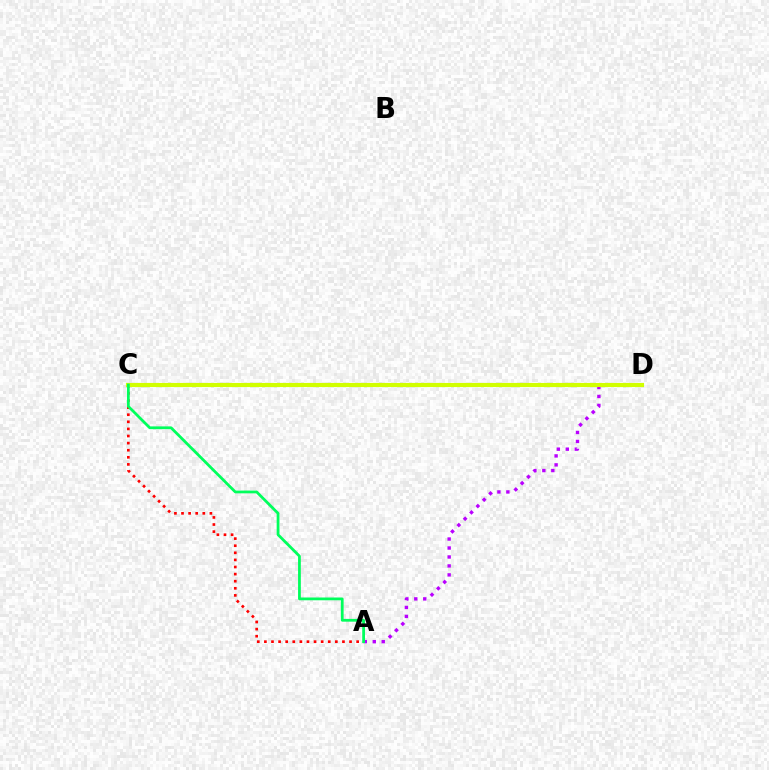{('A', 'D'): [{'color': '#b900ff', 'line_style': 'dotted', 'thickness': 2.44}], ('C', 'D'): [{'color': '#0074ff', 'line_style': 'solid', 'thickness': 1.61}, {'color': '#d1ff00', 'line_style': 'solid', 'thickness': 2.97}], ('A', 'C'): [{'color': '#ff0000', 'line_style': 'dotted', 'thickness': 1.93}, {'color': '#00ff5c', 'line_style': 'solid', 'thickness': 2.0}]}